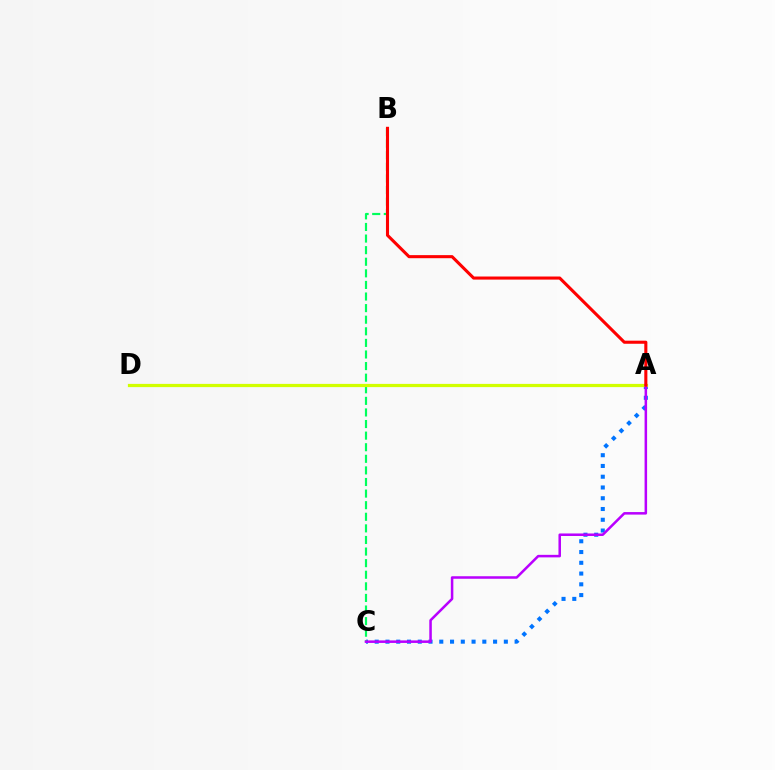{('A', 'C'): [{'color': '#0074ff', 'line_style': 'dotted', 'thickness': 2.92}, {'color': '#b900ff', 'line_style': 'solid', 'thickness': 1.82}], ('B', 'C'): [{'color': '#00ff5c', 'line_style': 'dashed', 'thickness': 1.57}], ('A', 'D'): [{'color': '#d1ff00', 'line_style': 'solid', 'thickness': 2.32}], ('A', 'B'): [{'color': '#ff0000', 'line_style': 'solid', 'thickness': 2.22}]}